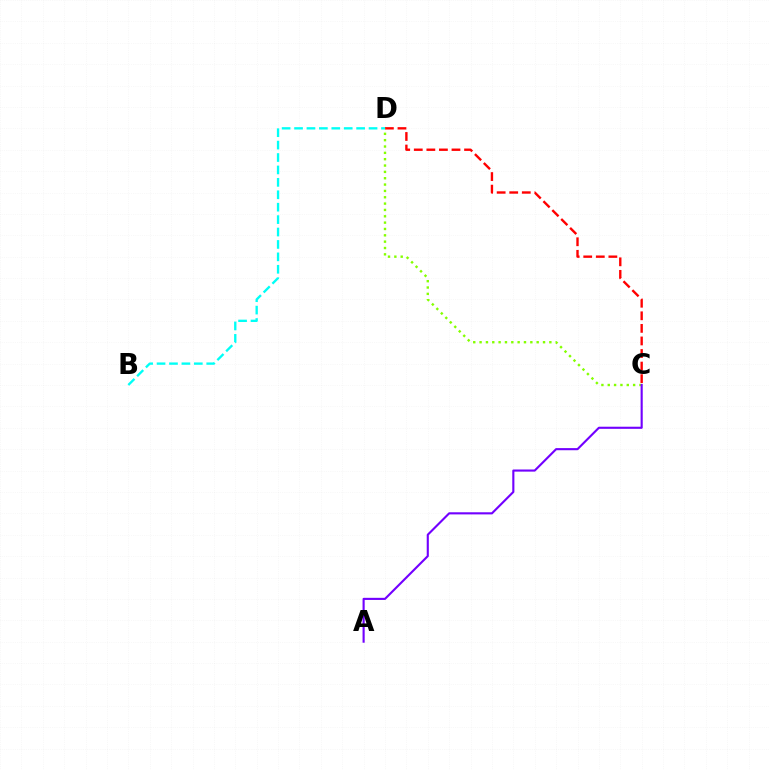{('C', 'D'): [{'color': '#ff0000', 'line_style': 'dashed', 'thickness': 1.71}, {'color': '#84ff00', 'line_style': 'dotted', 'thickness': 1.72}], ('B', 'D'): [{'color': '#00fff6', 'line_style': 'dashed', 'thickness': 1.69}], ('A', 'C'): [{'color': '#7200ff', 'line_style': 'solid', 'thickness': 1.53}]}